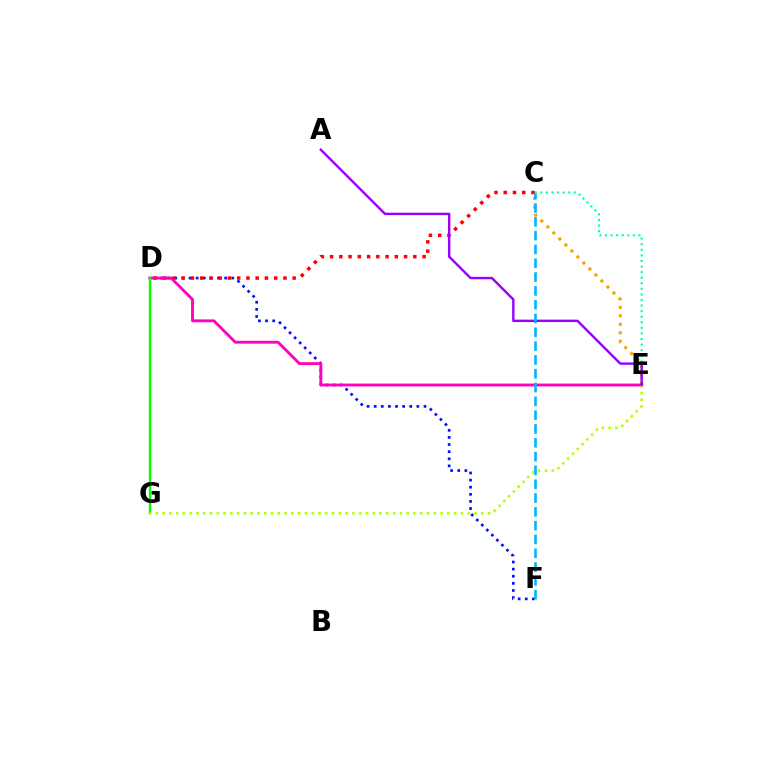{('C', 'E'): [{'color': '#00ff9d', 'line_style': 'dotted', 'thickness': 1.52}, {'color': '#ffa500', 'line_style': 'dotted', 'thickness': 2.31}], ('D', 'F'): [{'color': '#0010ff', 'line_style': 'dotted', 'thickness': 1.93}], ('C', 'D'): [{'color': '#ff0000', 'line_style': 'dotted', 'thickness': 2.51}], ('D', 'E'): [{'color': '#ff00bd', 'line_style': 'solid', 'thickness': 2.05}], ('D', 'G'): [{'color': '#08ff00', 'line_style': 'solid', 'thickness': 1.73}], ('E', 'G'): [{'color': '#b3ff00', 'line_style': 'dotted', 'thickness': 1.84}], ('A', 'E'): [{'color': '#9b00ff', 'line_style': 'solid', 'thickness': 1.74}], ('C', 'F'): [{'color': '#00b5ff', 'line_style': 'dashed', 'thickness': 1.88}]}